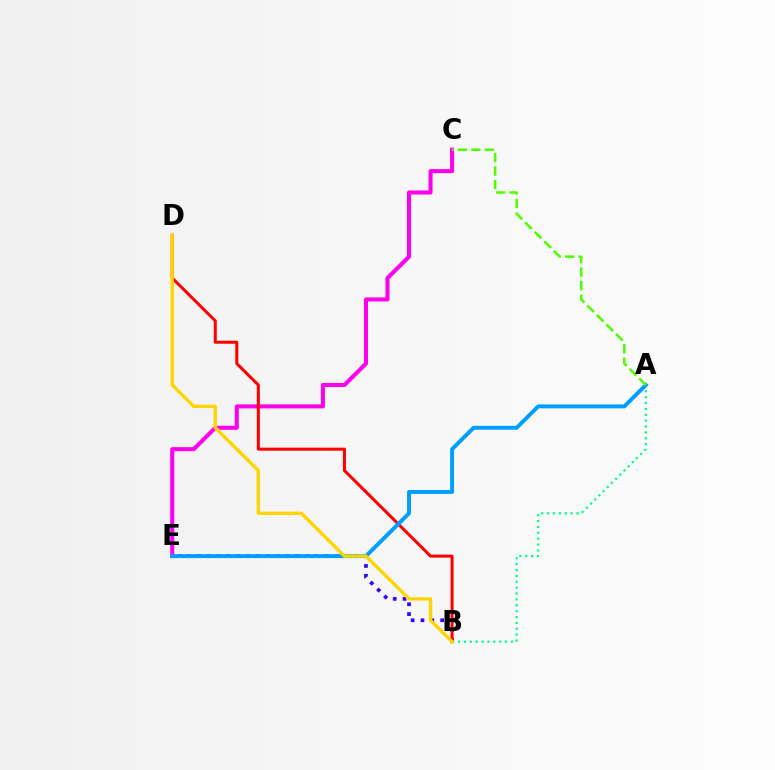{('B', 'E'): [{'color': '#3700ff', 'line_style': 'dotted', 'thickness': 2.67}], ('C', 'E'): [{'color': '#ff00ed', 'line_style': 'solid', 'thickness': 2.91}], ('B', 'D'): [{'color': '#ff0000', 'line_style': 'solid', 'thickness': 2.17}, {'color': '#ffd500', 'line_style': 'solid', 'thickness': 2.41}], ('A', 'B'): [{'color': '#00ff86', 'line_style': 'dotted', 'thickness': 1.6}], ('A', 'E'): [{'color': '#009eff', 'line_style': 'solid', 'thickness': 2.82}], ('A', 'C'): [{'color': '#4fff00', 'line_style': 'dashed', 'thickness': 1.83}]}